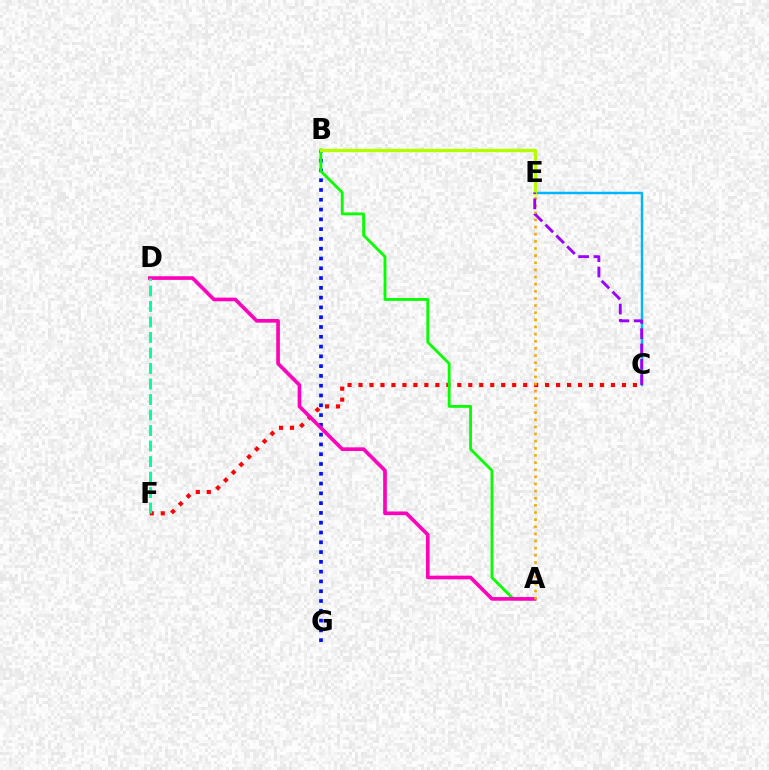{('C', 'F'): [{'color': '#ff0000', 'line_style': 'dotted', 'thickness': 2.98}], ('B', 'G'): [{'color': '#0010ff', 'line_style': 'dotted', 'thickness': 2.66}], ('A', 'B'): [{'color': '#08ff00', 'line_style': 'solid', 'thickness': 2.04}], ('A', 'D'): [{'color': '#ff00bd', 'line_style': 'solid', 'thickness': 2.63}], ('C', 'E'): [{'color': '#00b5ff', 'line_style': 'solid', 'thickness': 1.78}, {'color': '#9b00ff', 'line_style': 'dashed', 'thickness': 2.08}], ('B', 'E'): [{'color': '#b3ff00', 'line_style': 'solid', 'thickness': 2.45}], ('A', 'E'): [{'color': '#ffa500', 'line_style': 'dotted', 'thickness': 1.94}], ('D', 'F'): [{'color': '#00ff9d', 'line_style': 'dashed', 'thickness': 2.11}]}